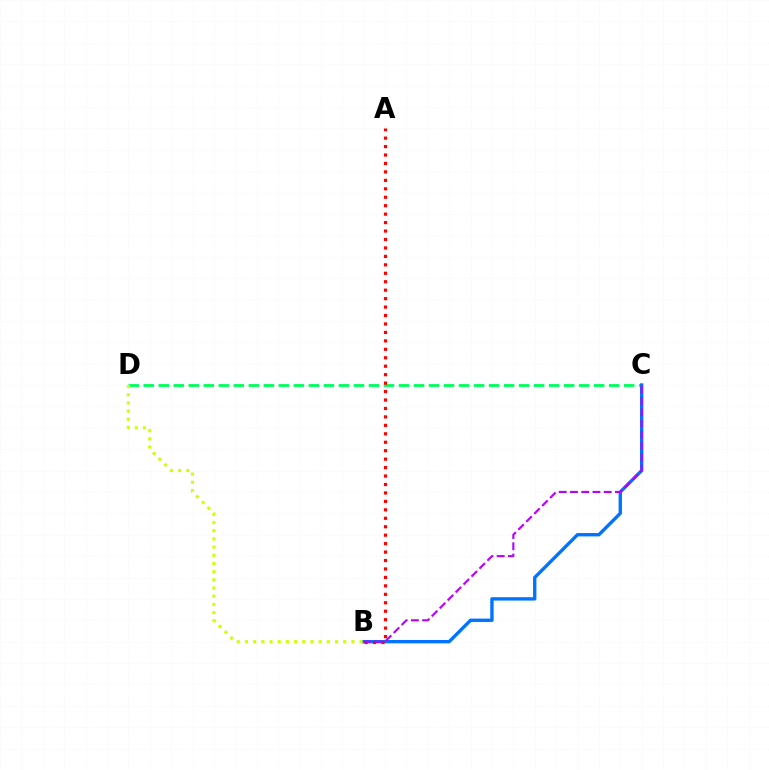{('C', 'D'): [{'color': '#00ff5c', 'line_style': 'dashed', 'thickness': 2.04}], ('B', 'C'): [{'color': '#0074ff', 'line_style': 'solid', 'thickness': 2.43}, {'color': '#b900ff', 'line_style': 'dashed', 'thickness': 1.53}], ('A', 'B'): [{'color': '#ff0000', 'line_style': 'dotted', 'thickness': 2.3}], ('B', 'D'): [{'color': '#d1ff00', 'line_style': 'dotted', 'thickness': 2.22}]}